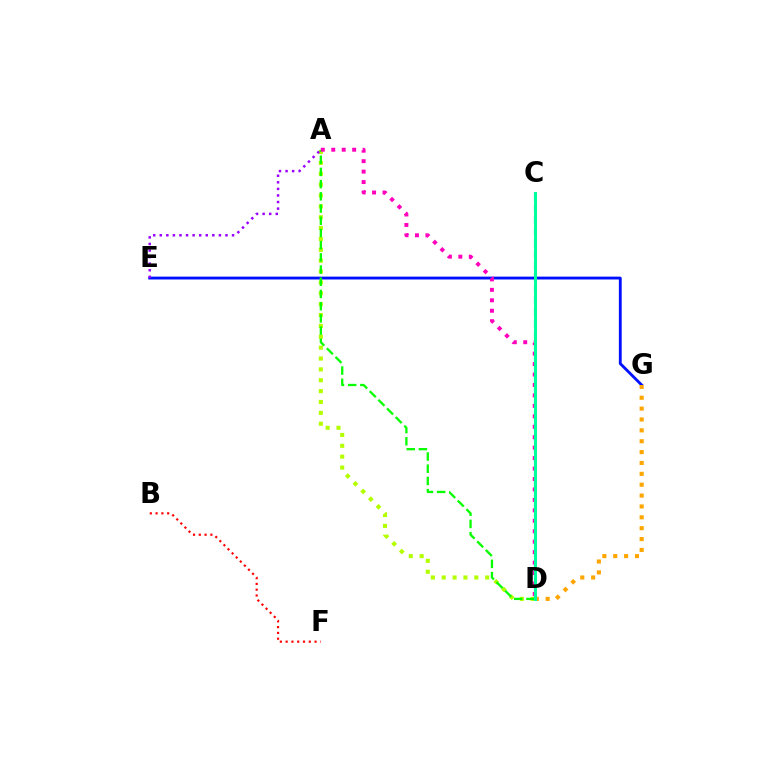{('A', 'D'): [{'color': '#b3ff00', 'line_style': 'dotted', 'thickness': 2.95}, {'color': '#08ff00', 'line_style': 'dashed', 'thickness': 1.66}, {'color': '#ff00bd', 'line_style': 'dotted', 'thickness': 2.84}], ('C', 'D'): [{'color': '#00b5ff', 'line_style': 'dashed', 'thickness': 1.56}, {'color': '#00ff9d', 'line_style': 'solid', 'thickness': 2.18}], ('E', 'G'): [{'color': '#0010ff', 'line_style': 'solid', 'thickness': 2.05}], ('D', 'G'): [{'color': '#ffa500', 'line_style': 'dotted', 'thickness': 2.95}], ('A', 'E'): [{'color': '#9b00ff', 'line_style': 'dotted', 'thickness': 1.79}], ('B', 'F'): [{'color': '#ff0000', 'line_style': 'dotted', 'thickness': 1.57}]}